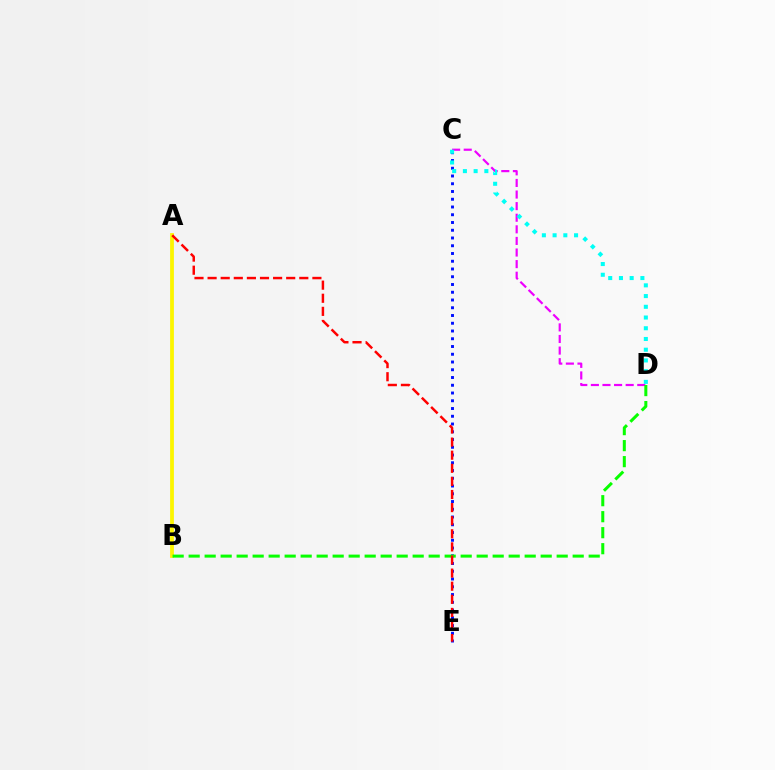{('A', 'B'): [{'color': '#fcf500', 'line_style': 'solid', 'thickness': 2.72}], ('C', 'D'): [{'color': '#ee00ff', 'line_style': 'dashed', 'thickness': 1.58}, {'color': '#00fff6', 'line_style': 'dotted', 'thickness': 2.91}], ('C', 'E'): [{'color': '#0010ff', 'line_style': 'dotted', 'thickness': 2.11}], ('B', 'D'): [{'color': '#08ff00', 'line_style': 'dashed', 'thickness': 2.17}], ('A', 'E'): [{'color': '#ff0000', 'line_style': 'dashed', 'thickness': 1.78}]}